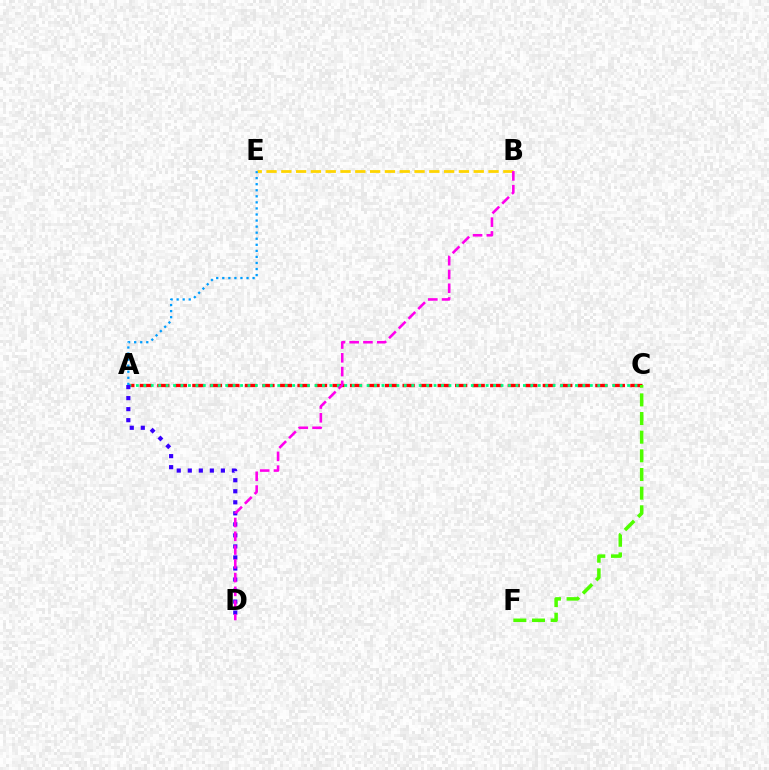{('B', 'E'): [{'color': '#ffd500', 'line_style': 'dashed', 'thickness': 2.01}], ('A', 'C'): [{'color': '#ff0000', 'line_style': 'dashed', 'thickness': 2.38}, {'color': '#00ff86', 'line_style': 'dotted', 'thickness': 2.02}], ('A', 'D'): [{'color': '#3700ff', 'line_style': 'dotted', 'thickness': 3.0}], ('B', 'D'): [{'color': '#ff00ed', 'line_style': 'dashed', 'thickness': 1.87}], ('C', 'F'): [{'color': '#4fff00', 'line_style': 'dashed', 'thickness': 2.53}], ('A', 'E'): [{'color': '#009eff', 'line_style': 'dotted', 'thickness': 1.65}]}